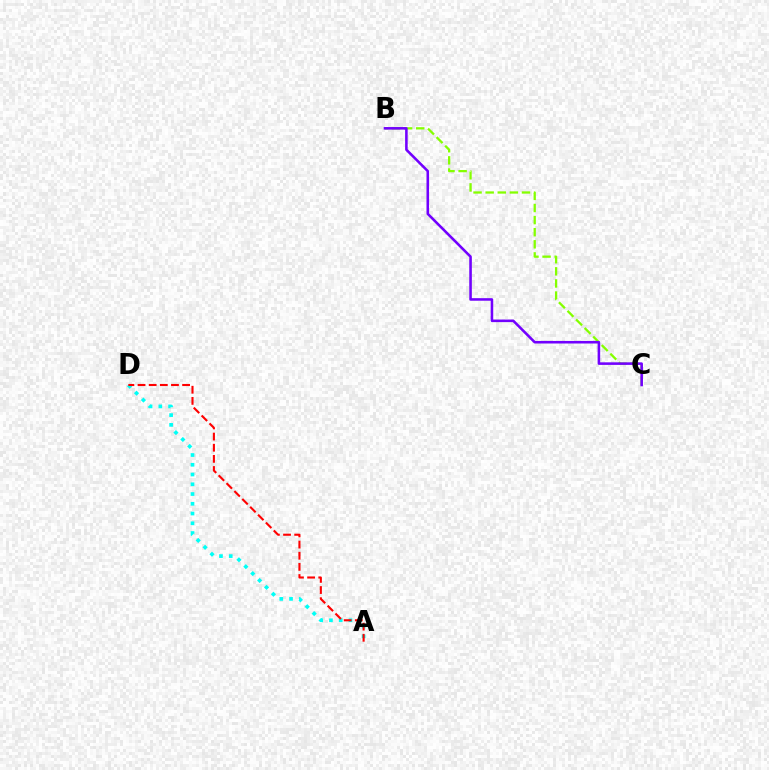{('B', 'C'): [{'color': '#84ff00', 'line_style': 'dashed', 'thickness': 1.64}, {'color': '#7200ff', 'line_style': 'solid', 'thickness': 1.85}], ('A', 'D'): [{'color': '#00fff6', 'line_style': 'dotted', 'thickness': 2.65}, {'color': '#ff0000', 'line_style': 'dashed', 'thickness': 1.51}]}